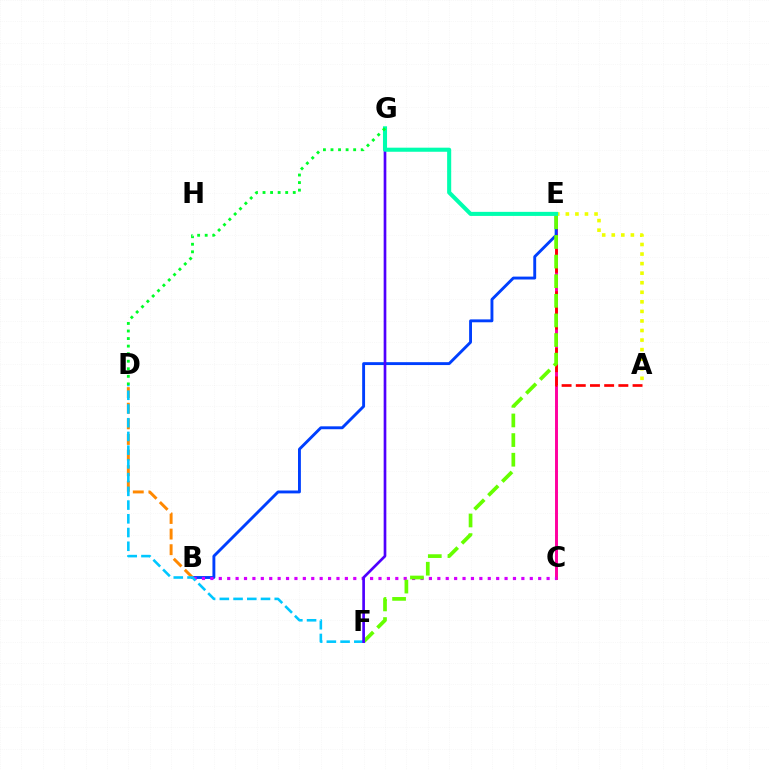{('C', 'E'): [{'color': '#ff00a0', 'line_style': 'solid', 'thickness': 2.12}], ('A', 'E'): [{'color': '#ff0000', 'line_style': 'dashed', 'thickness': 1.93}, {'color': '#eeff00', 'line_style': 'dotted', 'thickness': 2.6}], ('B', 'E'): [{'color': '#003fff', 'line_style': 'solid', 'thickness': 2.08}], ('B', 'C'): [{'color': '#d600ff', 'line_style': 'dotted', 'thickness': 2.28}], ('B', 'D'): [{'color': '#ff8800', 'line_style': 'dashed', 'thickness': 2.12}], ('E', 'F'): [{'color': '#66ff00', 'line_style': 'dashed', 'thickness': 2.67}], ('D', 'F'): [{'color': '#00c7ff', 'line_style': 'dashed', 'thickness': 1.86}], ('F', 'G'): [{'color': '#4f00ff', 'line_style': 'solid', 'thickness': 1.93}], ('E', 'G'): [{'color': '#00ffaf', 'line_style': 'solid', 'thickness': 2.93}], ('D', 'G'): [{'color': '#00ff27', 'line_style': 'dotted', 'thickness': 2.05}]}